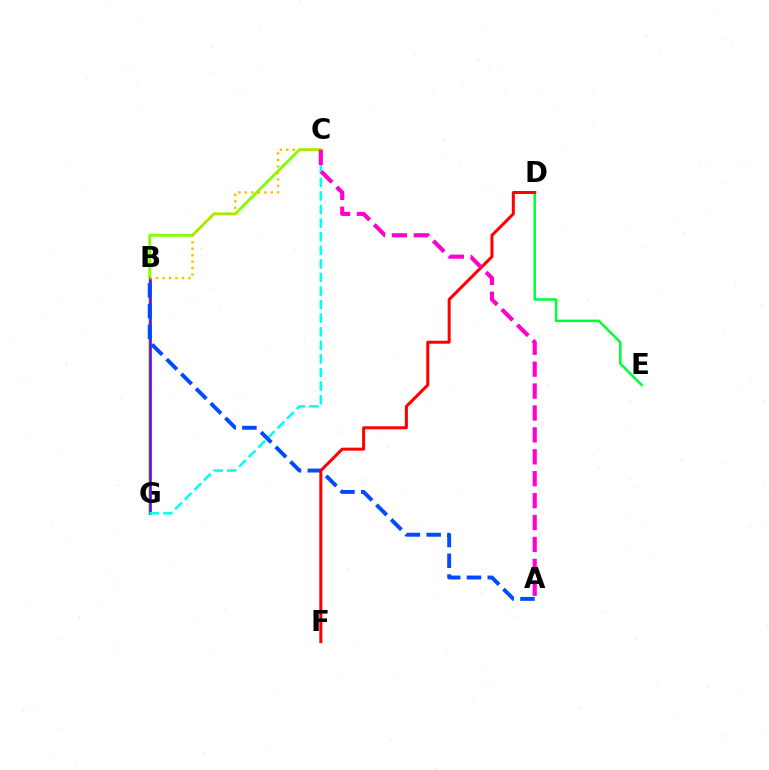{('C', 'G'): [{'color': '#84ff00', 'line_style': 'solid', 'thickness': 2.06}, {'color': '#00fff6', 'line_style': 'dashed', 'thickness': 1.85}], ('B', 'G'): [{'color': '#7200ff', 'line_style': 'solid', 'thickness': 1.9}], ('D', 'E'): [{'color': '#00ff39', 'line_style': 'solid', 'thickness': 1.81}], ('B', 'C'): [{'color': '#ffbd00', 'line_style': 'dotted', 'thickness': 1.76}], ('A', 'B'): [{'color': '#004bff', 'line_style': 'dashed', 'thickness': 2.82}], ('D', 'F'): [{'color': '#ff0000', 'line_style': 'solid', 'thickness': 2.17}], ('A', 'C'): [{'color': '#ff00cf', 'line_style': 'dashed', 'thickness': 2.98}]}